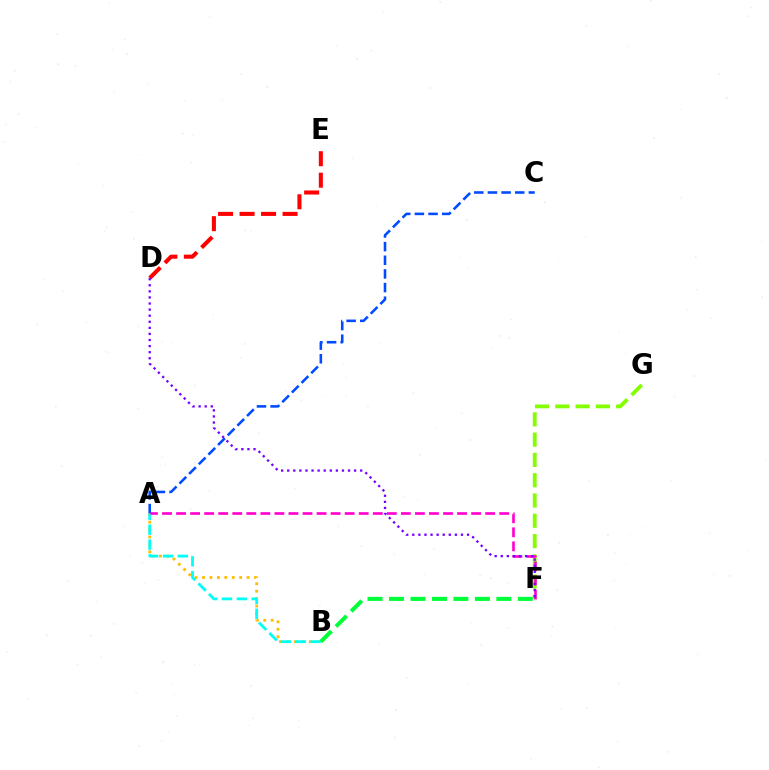{('D', 'E'): [{'color': '#ff0000', 'line_style': 'dashed', 'thickness': 2.92}], ('F', 'G'): [{'color': '#84ff00', 'line_style': 'dashed', 'thickness': 2.76}], ('A', 'B'): [{'color': '#ffbd00', 'line_style': 'dotted', 'thickness': 2.02}, {'color': '#00fff6', 'line_style': 'dashed', 'thickness': 2.02}], ('A', 'C'): [{'color': '#004bff', 'line_style': 'dashed', 'thickness': 1.85}], ('A', 'F'): [{'color': '#ff00cf', 'line_style': 'dashed', 'thickness': 1.91}], ('D', 'F'): [{'color': '#7200ff', 'line_style': 'dotted', 'thickness': 1.65}], ('B', 'F'): [{'color': '#00ff39', 'line_style': 'dashed', 'thickness': 2.92}]}